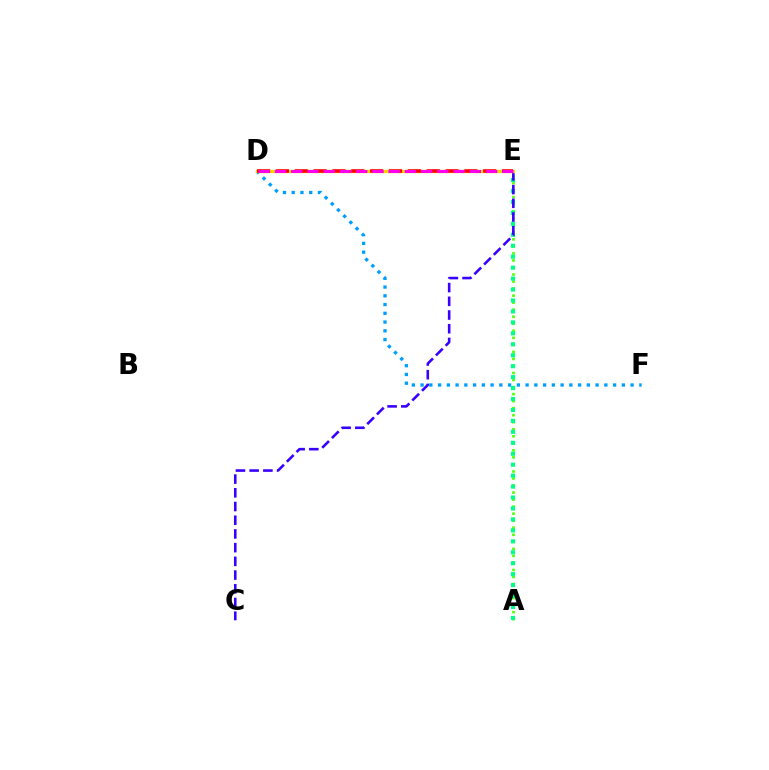{('A', 'E'): [{'color': '#4fff00', 'line_style': 'dotted', 'thickness': 1.91}, {'color': '#00ff86', 'line_style': 'dotted', 'thickness': 2.97}], ('C', 'E'): [{'color': '#3700ff', 'line_style': 'dashed', 'thickness': 1.86}], ('D', 'F'): [{'color': '#009eff', 'line_style': 'dotted', 'thickness': 2.38}], ('D', 'E'): [{'color': '#ffd500', 'line_style': 'solid', 'thickness': 2.36}, {'color': '#ff0000', 'line_style': 'dashed', 'thickness': 2.56}, {'color': '#ff00ed', 'line_style': 'dashed', 'thickness': 2.21}]}